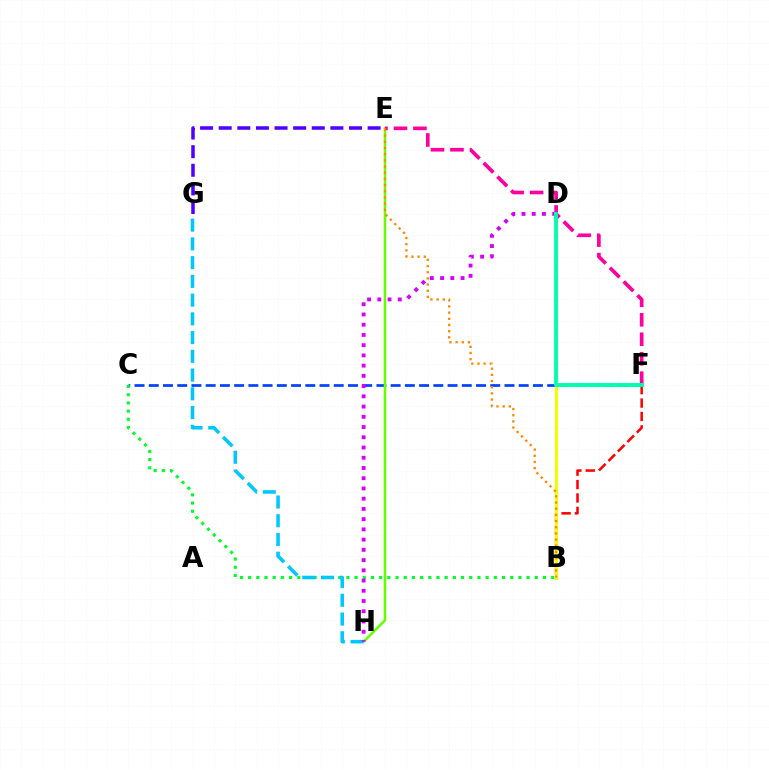{('B', 'F'): [{'color': '#ff0000', 'line_style': 'dashed', 'thickness': 1.82}], ('C', 'F'): [{'color': '#003fff', 'line_style': 'dashed', 'thickness': 1.93}], ('B', 'D'): [{'color': '#eeff00', 'line_style': 'solid', 'thickness': 2.23}], ('E', 'H'): [{'color': '#66ff00', 'line_style': 'solid', 'thickness': 1.83}], ('E', 'F'): [{'color': '#ff00a0', 'line_style': 'dashed', 'thickness': 2.65}], ('B', 'C'): [{'color': '#00ff27', 'line_style': 'dotted', 'thickness': 2.23}], ('B', 'E'): [{'color': '#ff8800', 'line_style': 'dotted', 'thickness': 1.68}], ('G', 'H'): [{'color': '#00c7ff', 'line_style': 'dashed', 'thickness': 2.55}], ('D', 'H'): [{'color': '#d600ff', 'line_style': 'dotted', 'thickness': 2.78}], ('E', 'G'): [{'color': '#4f00ff', 'line_style': 'dashed', 'thickness': 2.53}], ('D', 'F'): [{'color': '#00ffaf', 'line_style': 'solid', 'thickness': 2.81}]}